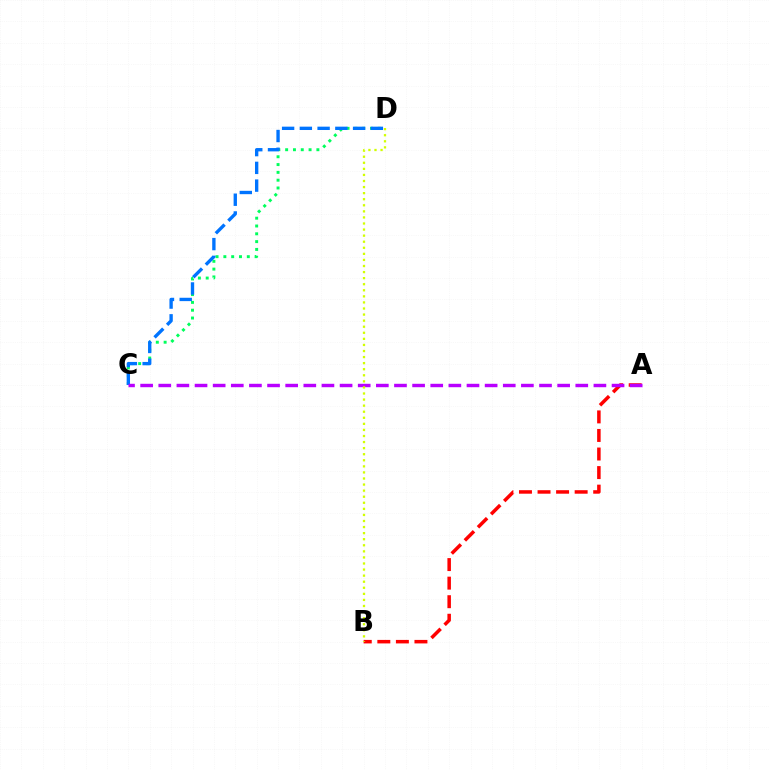{('C', 'D'): [{'color': '#00ff5c', 'line_style': 'dotted', 'thickness': 2.12}, {'color': '#0074ff', 'line_style': 'dashed', 'thickness': 2.41}], ('A', 'B'): [{'color': '#ff0000', 'line_style': 'dashed', 'thickness': 2.52}], ('A', 'C'): [{'color': '#b900ff', 'line_style': 'dashed', 'thickness': 2.46}], ('B', 'D'): [{'color': '#d1ff00', 'line_style': 'dotted', 'thickness': 1.65}]}